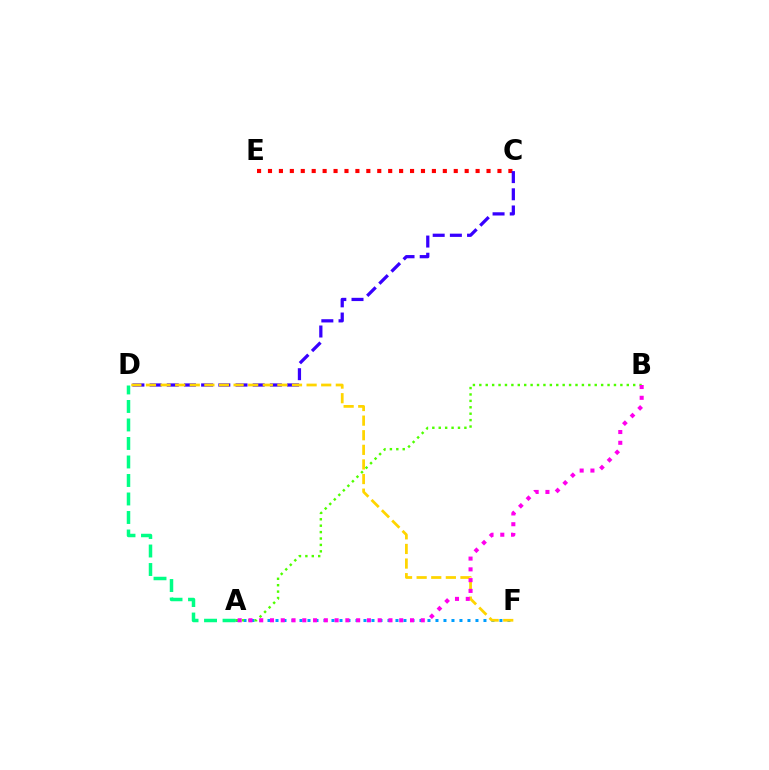{('C', 'E'): [{'color': '#ff0000', 'line_style': 'dotted', 'thickness': 2.97}], ('A', 'F'): [{'color': '#009eff', 'line_style': 'dotted', 'thickness': 2.17}], ('A', 'B'): [{'color': '#4fff00', 'line_style': 'dotted', 'thickness': 1.74}, {'color': '#ff00ed', 'line_style': 'dotted', 'thickness': 2.93}], ('C', 'D'): [{'color': '#3700ff', 'line_style': 'dashed', 'thickness': 2.33}], ('D', 'F'): [{'color': '#ffd500', 'line_style': 'dashed', 'thickness': 1.98}], ('A', 'D'): [{'color': '#00ff86', 'line_style': 'dashed', 'thickness': 2.51}]}